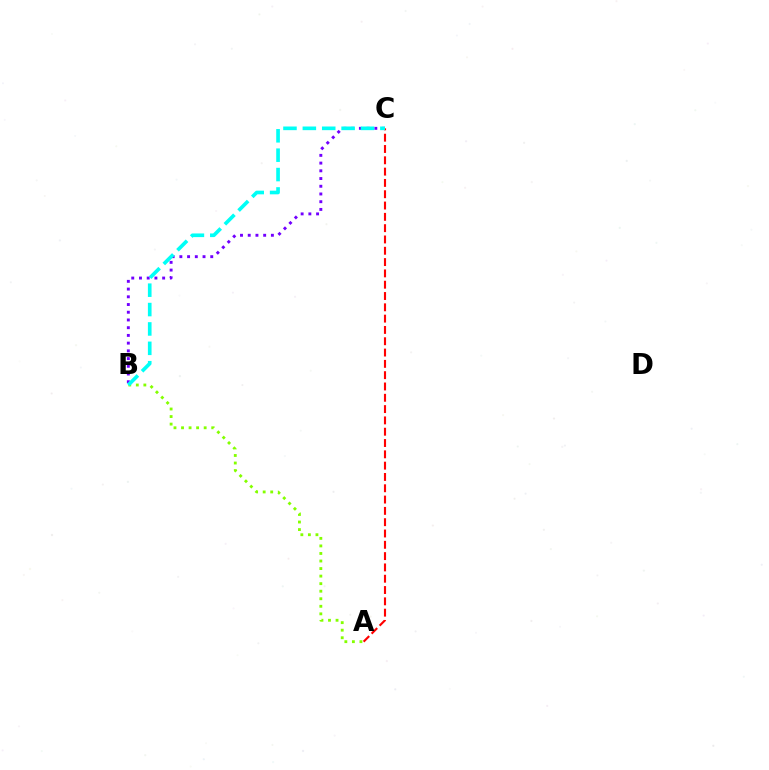{('B', 'C'): [{'color': '#7200ff', 'line_style': 'dotted', 'thickness': 2.1}, {'color': '#00fff6', 'line_style': 'dashed', 'thickness': 2.63}], ('A', 'B'): [{'color': '#84ff00', 'line_style': 'dotted', 'thickness': 2.05}], ('A', 'C'): [{'color': '#ff0000', 'line_style': 'dashed', 'thickness': 1.54}]}